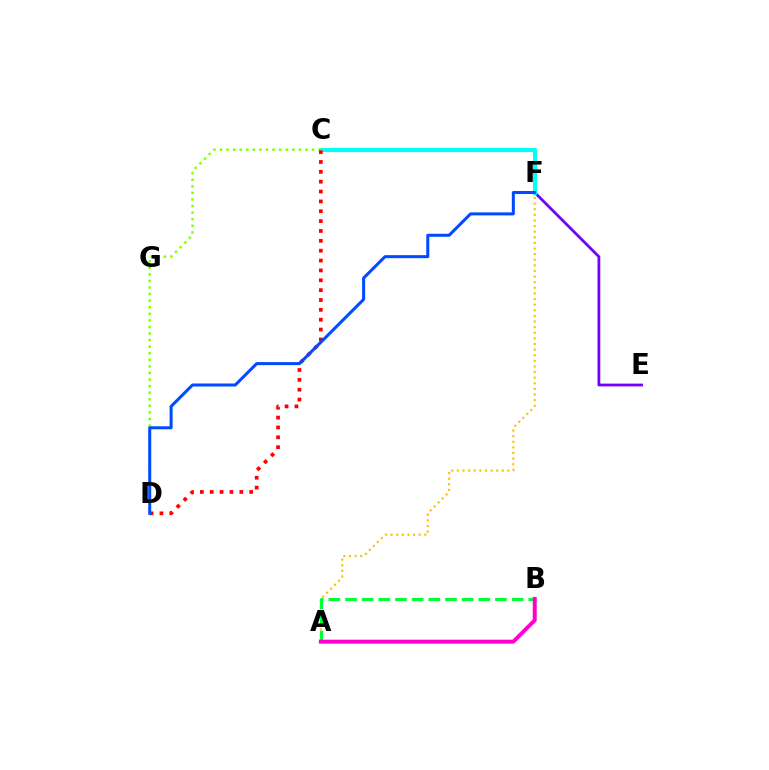{('E', 'F'): [{'color': '#7200ff', 'line_style': 'solid', 'thickness': 2.0}], ('C', 'F'): [{'color': '#00fff6', 'line_style': 'solid', 'thickness': 3.0}], ('C', 'D'): [{'color': '#84ff00', 'line_style': 'dotted', 'thickness': 1.79}, {'color': '#ff0000', 'line_style': 'dotted', 'thickness': 2.68}], ('A', 'F'): [{'color': '#ffbd00', 'line_style': 'dotted', 'thickness': 1.53}], ('A', 'B'): [{'color': '#00ff39', 'line_style': 'dashed', 'thickness': 2.26}, {'color': '#ff00cf', 'line_style': 'solid', 'thickness': 2.84}], ('D', 'F'): [{'color': '#004bff', 'line_style': 'solid', 'thickness': 2.18}]}